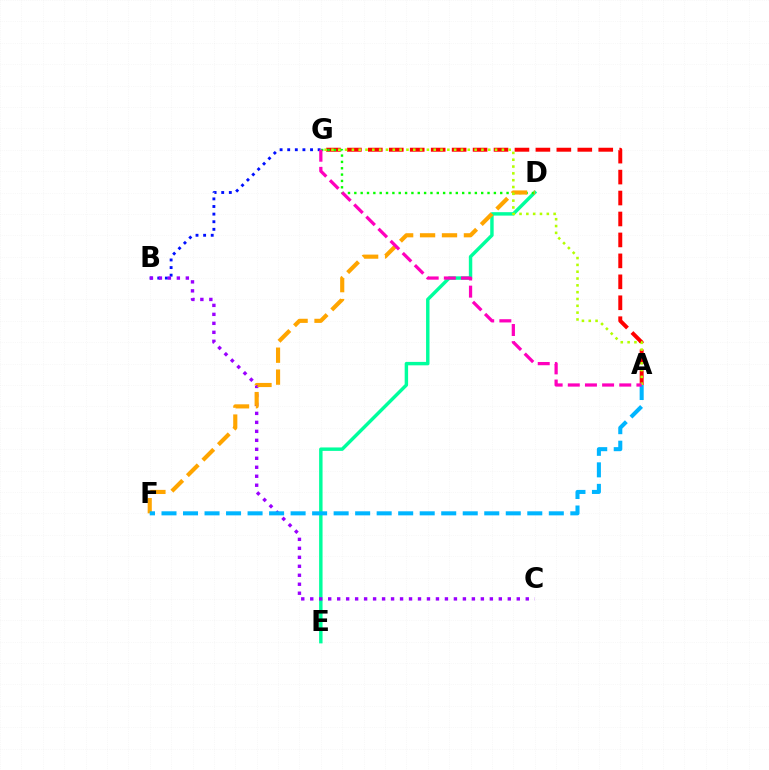{('B', 'G'): [{'color': '#0010ff', 'line_style': 'dotted', 'thickness': 2.07}], ('D', 'E'): [{'color': '#00ff9d', 'line_style': 'solid', 'thickness': 2.47}], ('A', 'G'): [{'color': '#ff0000', 'line_style': 'dashed', 'thickness': 2.85}, {'color': '#b3ff00', 'line_style': 'dotted', 'thickness': 1.85}, {'color': '#ff00bd', 'line_style': 'dashed', 'thickness': 2.33}], ('B', 'C'): [{'color': '#9b00ff', 'line_style': 'dotted', 'thickness': 2.44}], ('D', 'G'): [{'color': '#08ff00', 'line_style': 'dotted', 'thickness': 1.72}], ('D', 'F'): [{'color': '#ffa500', 'line_style': 'dashed', 'thickness': 2.98}], ('A', 'F'): [{'color': '#00b5ff', 'line_style': 'dashed', 'thickness': 2.92}]}